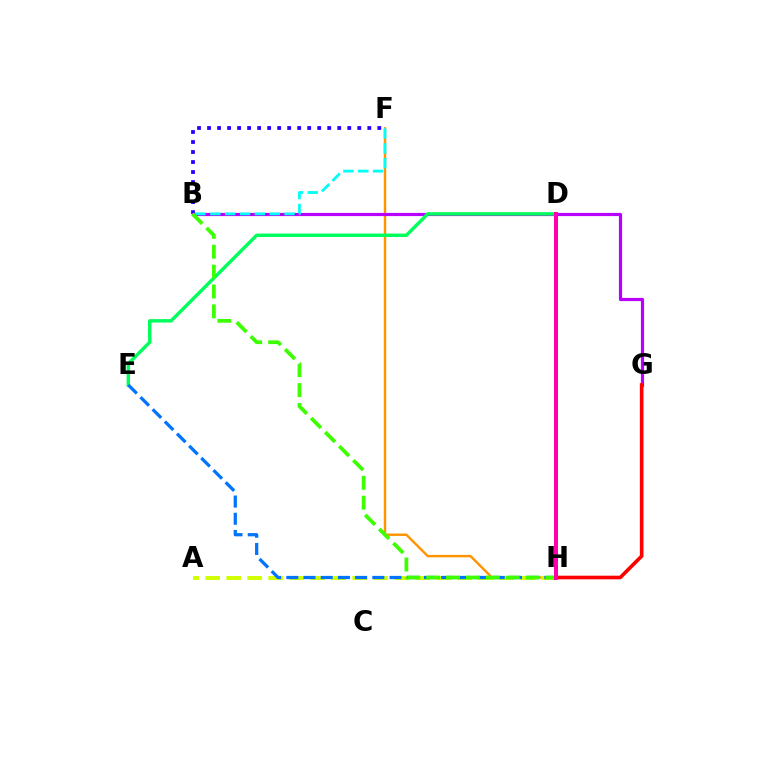{('F', 'H'): [{'color': '#ff9400', 'line_style': 'solid', 'thickness': 1.74}], ('B', 'F'): [{'color': '#2500ff', 'line_style': 'dotted', 'thickness': 2.72}, {'color': '#00fff6', 'line_style': 'dashed', 'thickness': 2.02}], ('A', 'H'): [{'color': '#d1ff00', 'line_style': 'dashed', 'thickness': 2.85}], ('B', 'G'): [{'color': '#b900ff', 'line_style': 'solid', 'thickness': 2.29}], ('D', 'E'): [{'color': '#00ff5c', 'line_style': 'solid', 'thickness': 2.46}], ('E', 'H'): [{'color': '#0074ff', 'line_style': 'dashed', 'thickness': 2.34}], ('B', 'H'): [{'color': '#3dff00', 'line_style': 'dashed', 'thickness': 2.7}], ('G', 'H'): [{'color': '#ff0000', 'line_style': 'solid', 'thickness': 2.61}], ('D', 'H'): [{'color': '#ff00ac', 'line_style': 'solid', 'thickness': 2.9}]}